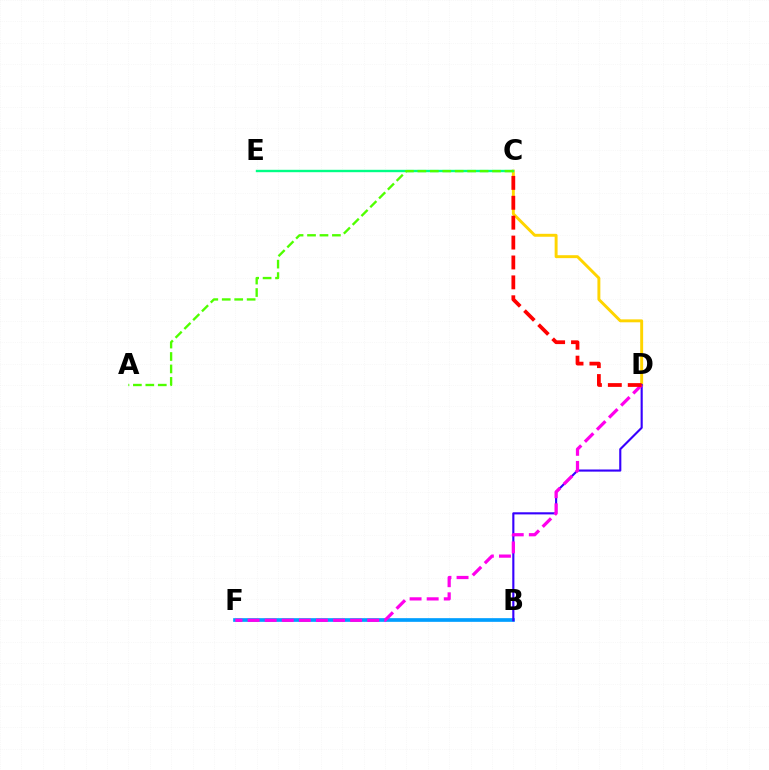{('C', 'D'): [{'color': '#ffd500', 'line_style': 'solid', 'thickness': 2.11}, {'color': '#ff0000', 'line_style': 'dashed', 'thickness': 2.7}], ('B', 'F'): [{'color': '#009eff', 'line_style': 'solid', 'thickness': 2.65}], ('B', 'D'): [{'color': '#3700ff', 'line_style': 'solid', 'thickness': 1.53}], ('D', 'F'): [{'color': '#ff00ed', 'line_style': 'dashed', 'thickness': 2.32}], ('C', 'E'): [{'color': '#00ff86', 'line_style': 'solid', 'thickness': 1.72}], ('A', 'C'): [{'color': '#4fff00', 'line_style': 'dashed', 'thickness': 1.69}]}